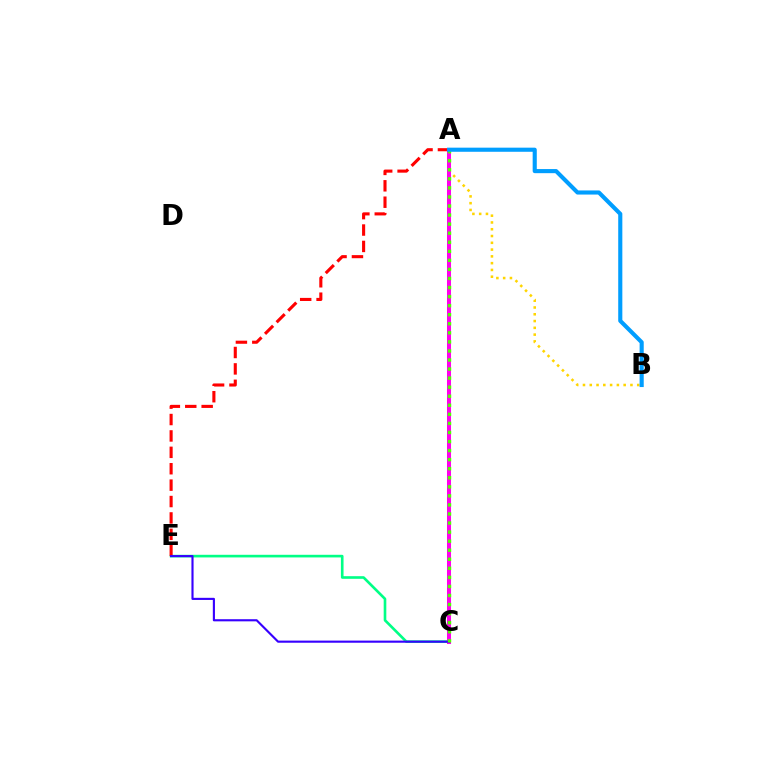{('C', 'E'): [{'color': '#00ff86', 'line_style': 'solid', 'thickness': 1.9}, {'color': '#3700ff', 'line_style': 'solid', 'thickness': 1.54}], ('A', 'E'): [{'color': '#ff0000', 'line_style': 'dashed', 'thickness': 2.23}], ('A', 'B'): [{'color': '#ffd500', 'line_style': 'dotted', 'thickness': 1.84}, {'color': '#009eff', 'line_style': 'solid', 'thickness': 2.96}], ('A', 'C'): [{'color': '#ff00ed', 'line_style': 'solid', 'thickness': 2.9}, {'color': '#4fff00', 'line_style': 'dotted', 'thickness': 2.46}]}